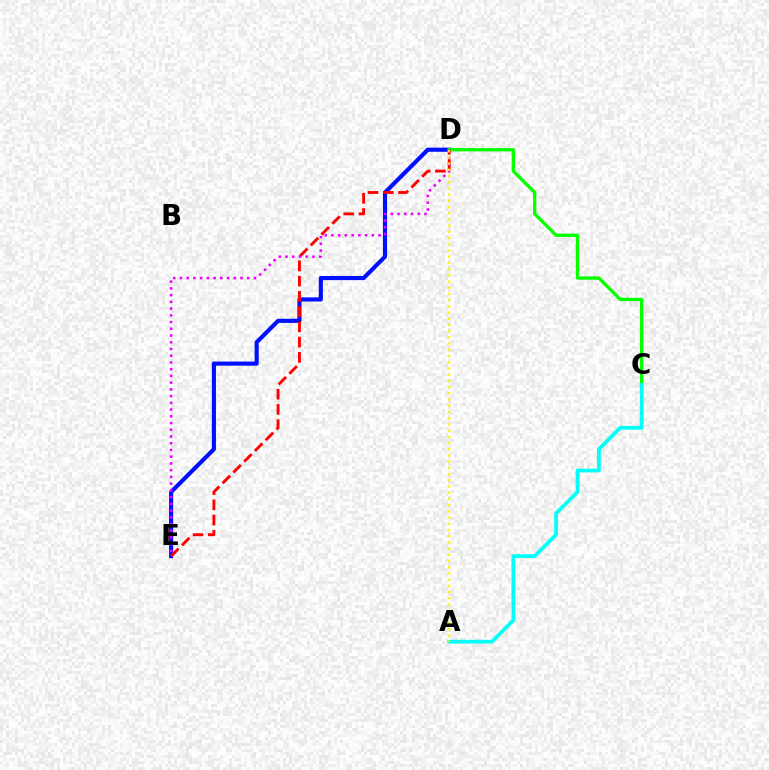{('D', 'E'): [{'color': '#0010ff', 'line_style': 'solid', 'thickness': 2.97}, {'color': '#ff0000', 'line_style': 'dashed', 'thickness': 2.07}, {'color': '#ee00ff', 'line_style': 'dotted', 'thickness': 1.83}], ('C', 'D'): [{'color': '#08ff00', 'line_style': 'solid', 'thickness': 2.39}], ('A', 'C'): [{'color': '#00fff6', 'line_style': 'solid', 'thickness': 2.65}], ('A', 'D'): [{'color': '#fcf500', 'line_style': 'dotted', 'thickness': 1.69}]}